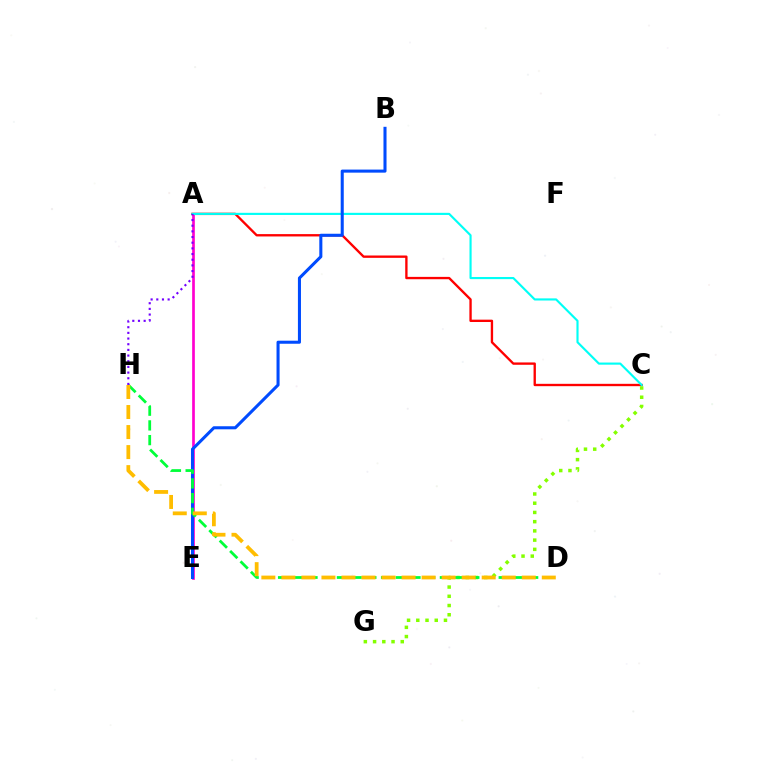{('A', 'C'): [{'color': '#ff0000', 'line_style': 'solid', 'thickness': 1.69}, {'color': '#00fff6', 'line_style': 'solid', 'thickness': 1.54}], ('A', 'E'): [{'color': '#ff00cf', 'line_style': 'solid', 'thickness': 1.93}], ('B', 'E'): [{'color': '#004bff', 'line_style': 'solid', 'thickness': 2.2}], ('C', 'G'): [{'color': '#84ff00', 'line_style': 'dotted', 'thickness': 2.51}], ('D', 'H'): [{'color': '#00ff39', 'line_style': 'dashed', 'thickness': 2.0}, {'color': '#ffbd00', 'line_style': 'dashed', 'thickness': 2.72}], ('A', 'H'): [{'color': '#7200ff', 'line_style': 'dotted', 'thickness': 1.54}]}